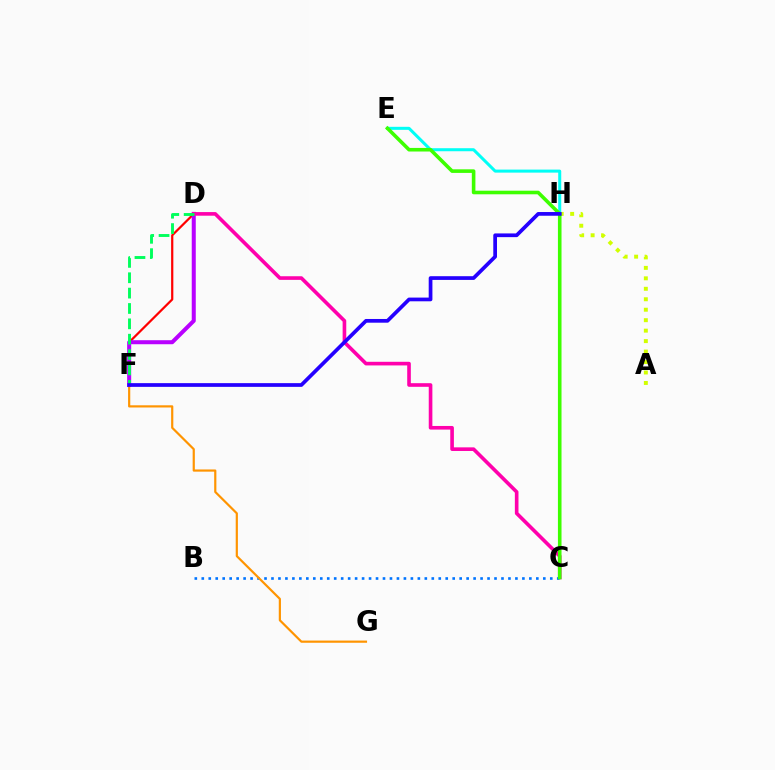{('D', 'F'): [{'color': '#ff0000', 'line_style': 'solid', 'thickness': 1.6}, {'color': '#b900ff', 'line_style': 'solid', 'thickness': 2.9}, {'color': '#00ff5c', 'line_style': 'dashed', 'thickness': 2.09}], ('A', 'H'): [{'color': '#d1ff00', 'line_style': 'dotted', 'thickness': 2.84}], ('C', 'D'): [{'color': '#ff00ac', 'line_style': 'solid', 'thickness': 2.61}], ('E', 'H'): [{'color': '#00fff6', 'line_style': 'solid', 'thickness': 2.18}], ('B', 'C'): [{'color': '#0074ff', 'line_style': 'dotted', 'thickness': 1.89}], ('C', 'E'): [{'color': '#3dff00', 'line_style': 'solid', 'thickness': 2.59}], ('F', 'G'): [{'color': '#ff9400', 'line_style': 'solid', 'thickness': 1.58}], ('F', 'H'): [{'color': '#2500ff', 'line_style': 'solid', 'thickness': 2.67}]}